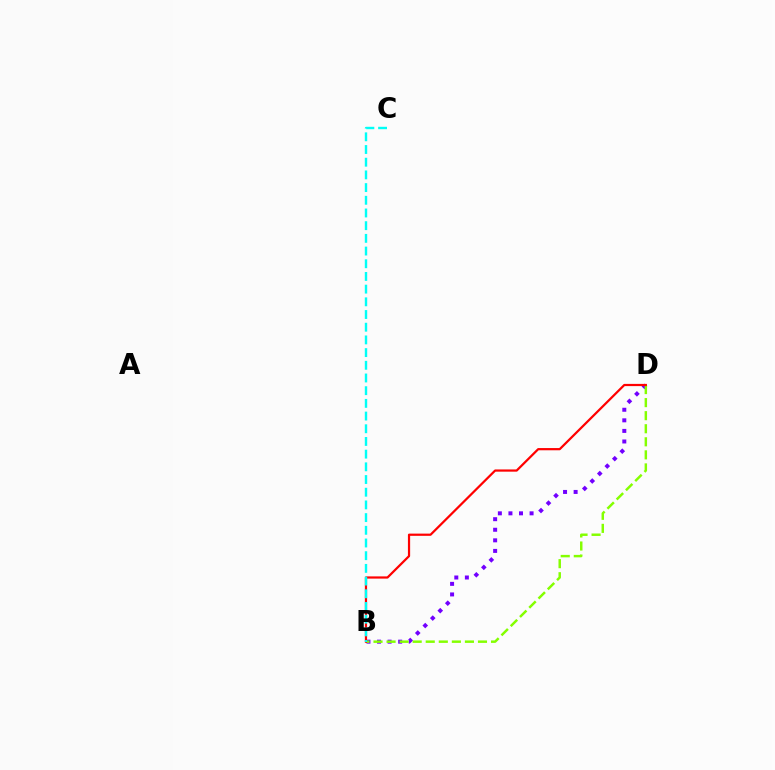{('B', 'D'): [{'color': '#7200ff', 'line_style': 'dotted', 'thickness': 2.87}, {'color': '#84ff00', 'line_style': 'dashed', 'thickness': 1.77}, {'color': '#ff0000', 'line_style': 'solid', 'thickness': 1.6}], ('B', 'C'): [{'color': '#00fff6', 'line_style': 'dashed', 'thickness': 1.72}]}